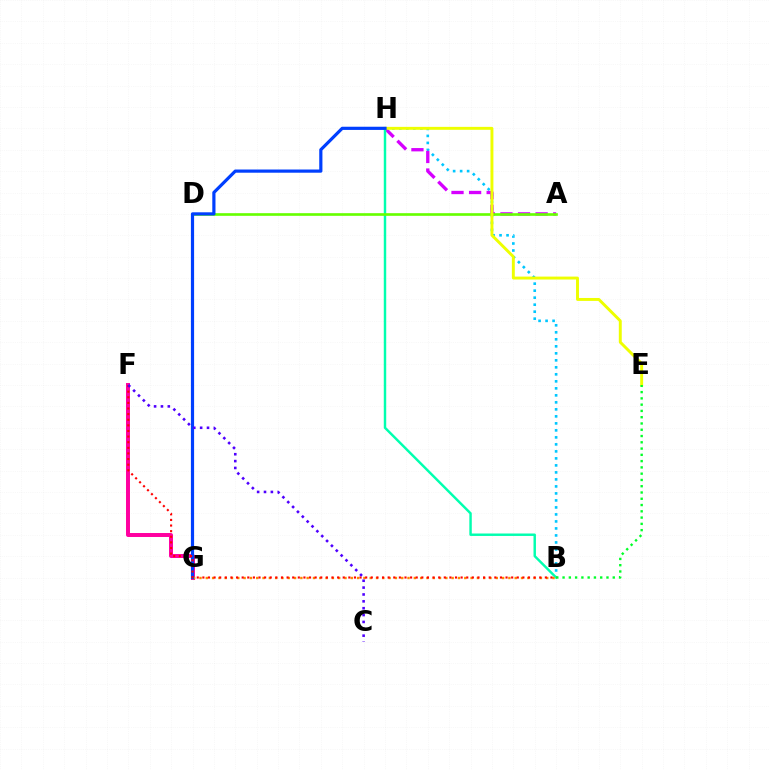{('B', 'H'): [{'color': '#00c7ff', 'line_style': 'dotted', 'thickness': 1.9}, {'color': '#00ffaf', 'line_style': 'solid', 'thickness': 1.76}], ('A', 'H'): [{'color': '#d600ff', 'line_style': 'dashed', 'thickness': 2.39}], ('F', 'G'): [{'color': '#ff00a0', 'line_style': 'solid', 'thickness': 2.86}], ('A', 'D'): [{'color': '#66ff00', 'line_style': 'solid', 'thickness': 1.9}], ('B', 'G'): [{'color': '#ff8800', 'line_style': 'dotted', 'thickness': 1.71}], ('E', 'H'): [{'color': '#eeff00', 'line_style': 'solid', 'thickness': 2.11}], ('B', 'E'): [{'color': '#00ff27', 'line_style': 'dotted', 'thickness': 1.7}], ('G', 'H'): [{'color': '#003fff', 'line_style': 'solid', 'thickness': 2.3}], ('B', 'F'): [{'color': '#ff0000', 'line_style': 'dotted', 'thickness': 1.53}], ('C', 'F'): [{'color': '#4f00ff', 'line_style': 'dotted', 'thickness': 1.87}]}